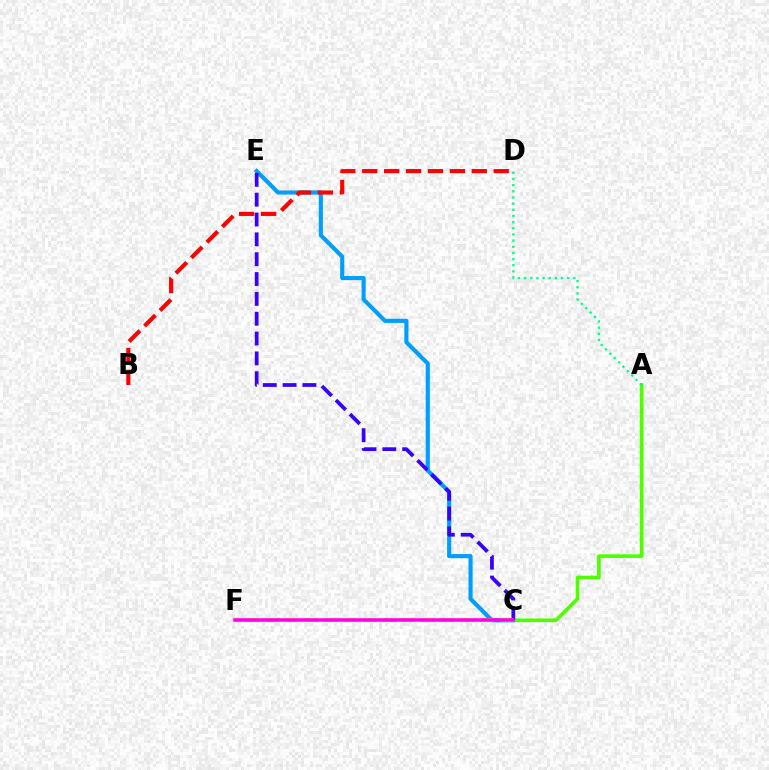{('C', 'E'): [{'color': '#009eff', 'line_style': 'solid', 'thickness': 2.97}, {'color': '#3700ff', 'line_style': 'dashed', 'thickness': 2.7}], ('B', 'D'): [{'color': '#ff0000', 'line_style': 'dashed', 'thickness': 2.98}], ('A', 'C'): [{'color': '#4fff00', 'line_style': 'solid', 'thickness': 2.63}], ('C', 'F'): [{'color': '#ffd500', 'line_style': 'dashed', 'thickness': 2.65}, {'color': '#ff00ed', 'line_style': 'solid', 'thickness': 2.53}], ('A', 'D'): [{'color': '#00ff86', 'line_style': 'dotted', 'thickness': 1.67}]}